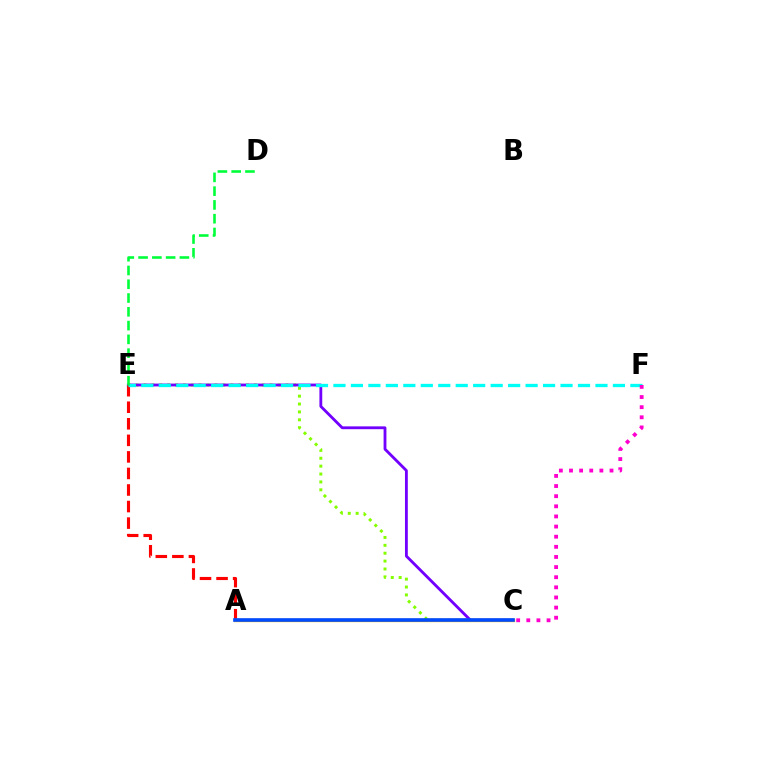{('C', 'E'): [{'color': '#84ff00', 'line_style': 'dotted', 'thickness': 2.14}, {'color': '#7200ff', 'line_style': 'solid', 'thickness': 2.04}], ('A', 'E'): [{'color': '#ff0000', 'line_style': 'dashed', 'thickness': 2.25}], ('A', 'C'): [{'color': '#ffbd00', 'line_style': 'solid', 'thickness': 2.39}, {'color': '#004bff', 'line_style': 'solid', 'thickness': 2.62}], ('E', 'F'): [{'color': '#00fff6', 'line_style': 'dashed', 'thickness': 2.37}], ('C', 'F'): [{'color': '#ff00cf', 'line_style': 'dotted', 'thickness': 2.75}], ('D', 'E'): [{'color': '#00ff39', 'line_style': 'dashed', 'thickness': 1.87}]}